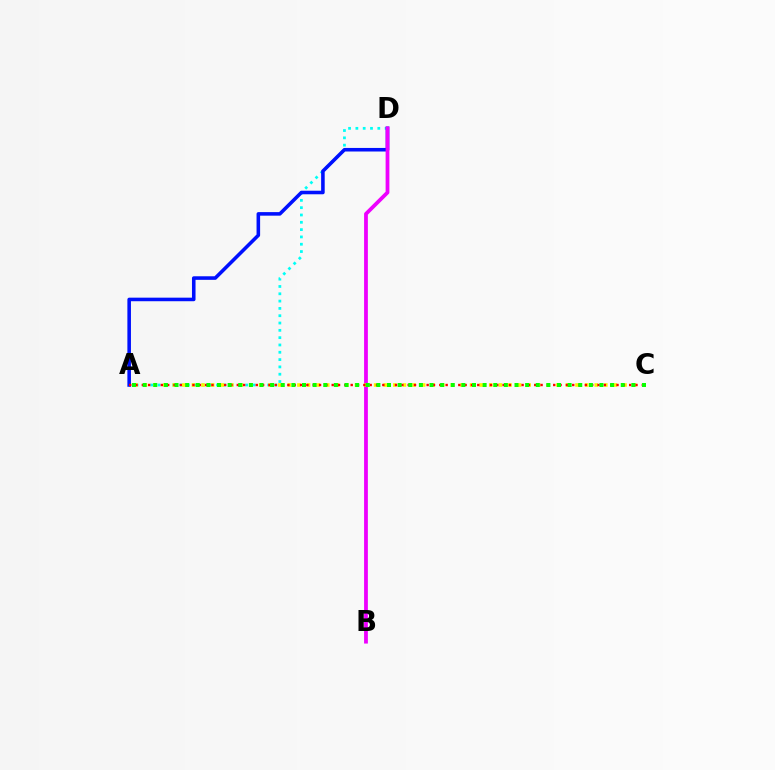{('A', 'D'): [{'color': '#00fff6', 'line_style': 'dotted', 'thickness': 1.99}, {'color': '#0010ff', 'line_style': 'solid', 'thickness': 2.56}], ('B', 'D'): [{'color': '#ee00ff', 'line_style': 'solid', 'thickness': 2.71}], ('A', 'C'): [{'color': '#fcf500', 'line_style': 'dotted', 'thickness': 2.61}, {'color': '#ff0000', 'line_style': 'dotted', 'thickness': 1.72}, {'color': '#08ff00', 'line_style': 'dotted', 'thickness': 2.89}]}